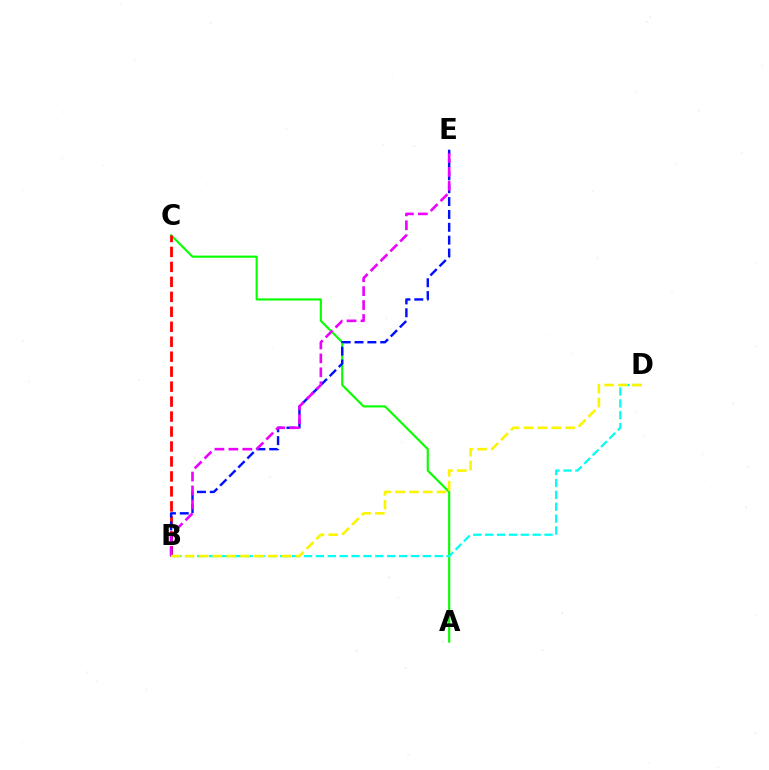{('A', 'C'): [{'color': '#08ff00', 'line_style': 'solid', 'thickness': 1.54}], ('B', 'D'): [{'color': '#00fff6', 'line_style': 'dashed', 'thickness': 1.61}, {'color': '#fcf500', 'line_style': 'dashed', 'thickness': 1.88}], ('B', 'C'): [{'color': '#ff0000', 'line_style': 'dashed', 'thickness': 2.03}], ('B', 'E'): [{'color': '#0010ff', 'line_style': 'dashed', 'thickness': 1.75}, {'color': '#ee00ff', 'line_style': 'dashed', 'thickness': 1.89}]}